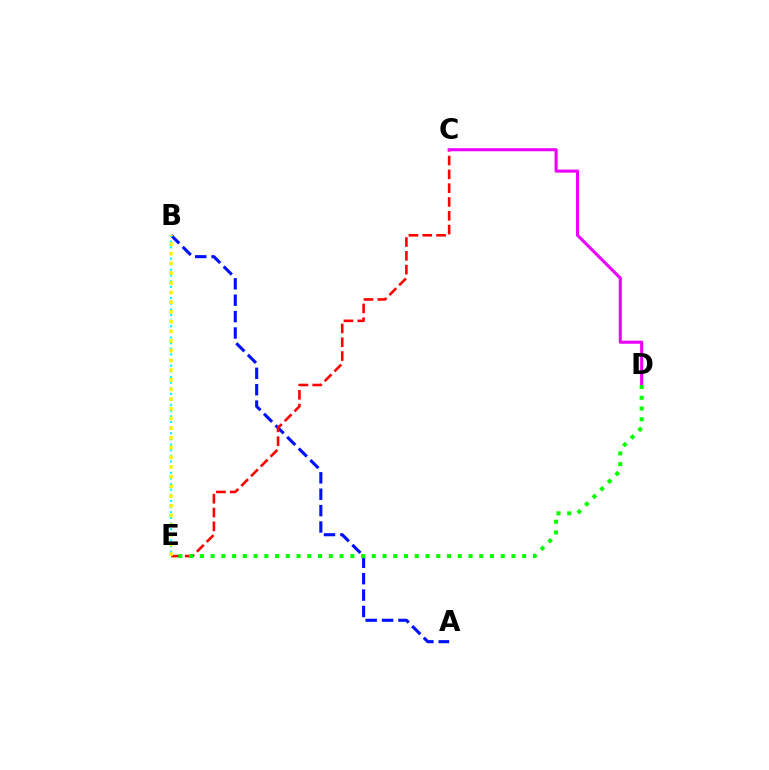{('A', 'B'): [{'color': '#0010ff', 'line_style': 'dashed', 'thickness': 2.23}], ('C', 'E'): [{'color': '#ff0000', 'line_style': 'dashed', 'thickness': 1.88}], ('C', 'D'): [{'color': '#ee00ff', 'line_style': 'solid', 'thickness': 2.21}], ('B', 'E'): [{'color': '#00fff6', 'line_style': 'dotted', 'thickness': 1.53}, {'color': '#fcf500', 'line_style': 'dotted', 'thickness': 2.63}], ('D', 'E'): [{'color': '#08ff00', 'line_style': 'dotted', 'thickness': 2.92}]}